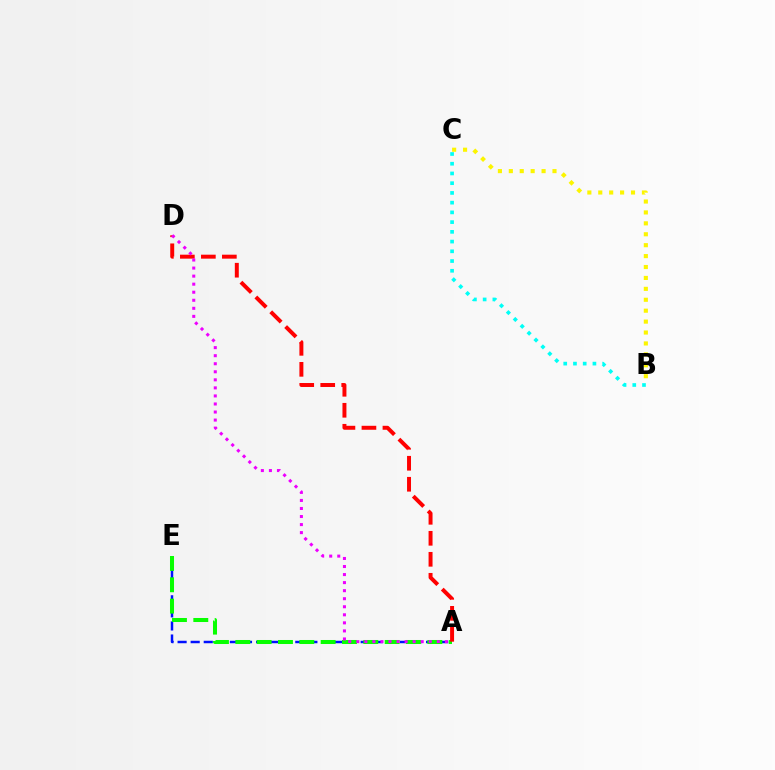{('B', 'C'): [{'color': '#fcf500', 'line_style': 'dotted', 'thickness': 2.97}, {'color': '#00fff6', 'line_style': 'dotted', 'thickness': 2.64}], ('A', 'E'): [{'color': '#0010ff', 'line_style': 'dashed', 'thickness': 1.78}, {'color': '#08ff00', 'line_style': 'dashed', 'thickness': 2.9}], ('A', 'D'): [{'color': '#ff0000', 'line_style': 'dashed', 'thickness': 2.85}, {'color': '#ee00ff', 'line_style': 'dotted', 'thickness': 2.19}]}